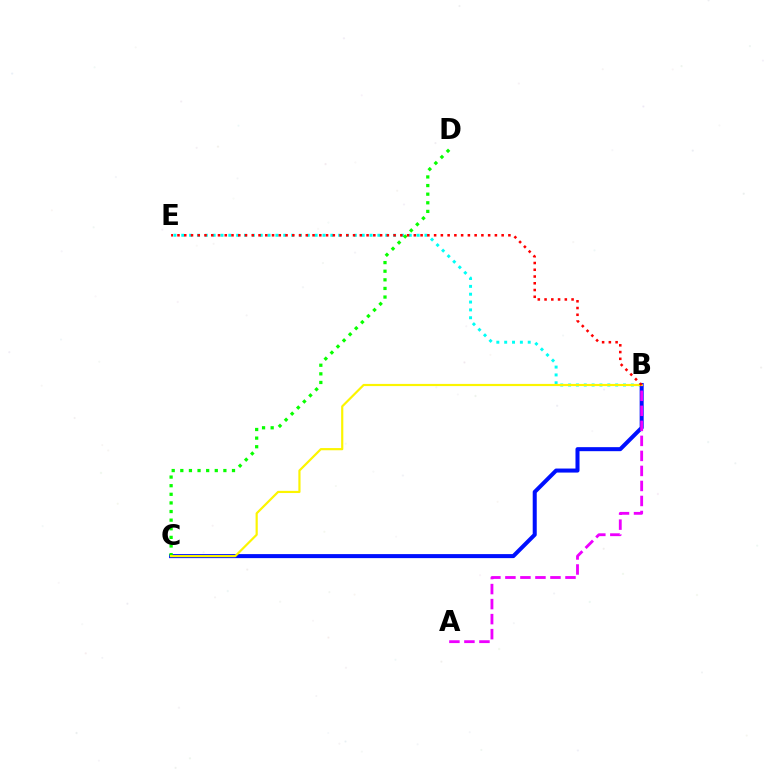{('B', 'E'): [{'color': '#00fff6', 'line_style': 'dotted', 'thickness': 2.13}, {'color': '#ff0000', 'line_style': 'dotted', 'thickness': 1.83}], ('B', 'C'): [{'color': '#0010ff', 'line_style': 'solid', 'thickness': 2.9}, {'color': '#fcf500', 'line_style': 'solid', 'thickness': 1.57}], ('C', 'D'): [{'color': '#08ff00', 'line_style': 'dotted', 'thickness': 2.34}], ('A', 'B'): [{'color': '#ee00ff', 'line_style': 'dashed', 'thickness': 2.04}]}